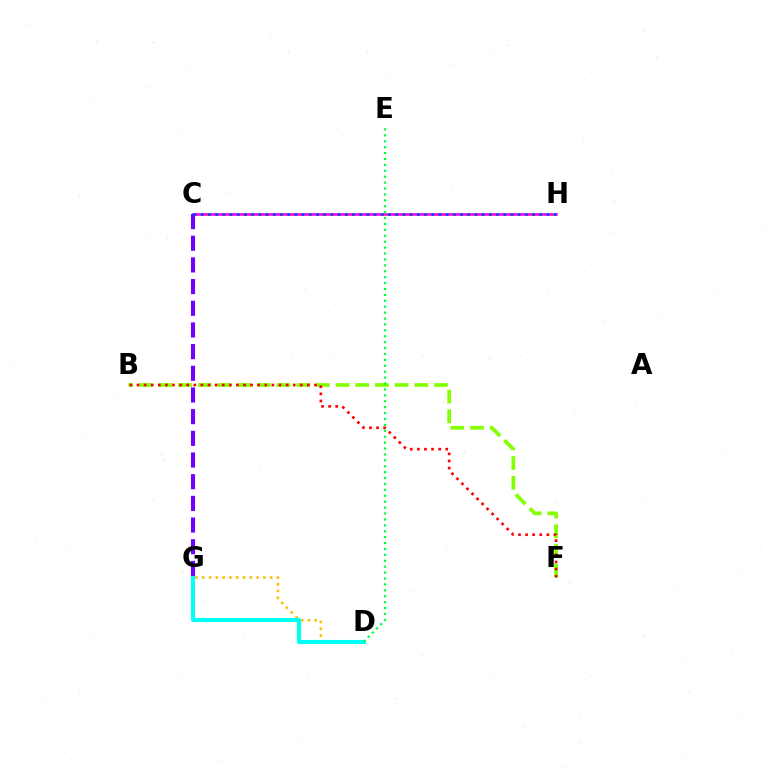{('C', 'H'): [{'color': '#ff00cf', 'line_style': 'solid', 'thickness': 1.88}, {'color': '#004bff', 'line_style': 'dotted', 'thickness': 1.96}], ('D', 'G'): [{'color': '#ffbd00', 'line_style': 'dotted', 'thickness': 1.85}, {'color': '#00fff6', 'line_style': 'solid', 'thickness': 2.96}], ('C', 'G'): [{'color': '#7200ff', 'line_style': 'dashed', 'thickness': 2.94}], ('B', 'F'): [{'color': '#84ff00', 'line_style': 'dashed', 'thickness': 2.67}, {'color': '#ff0000', 'line_style': 'dotted', 'thickness': 1.93}], ('D', 'E'): [{'color': '#00ff39', 'line_style': 'dotted', 'thickness': 1.61}]}